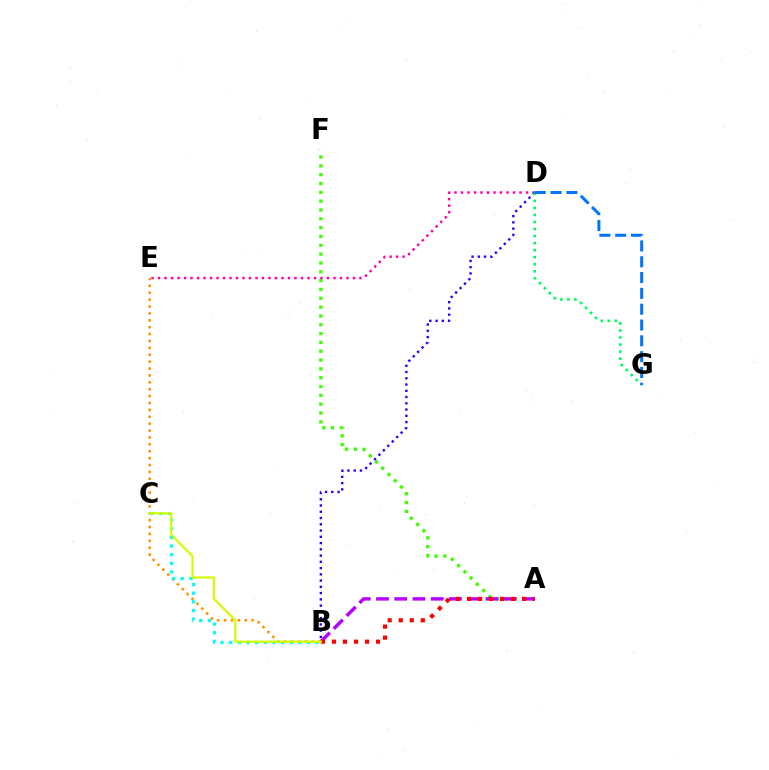{('A', 'F'): [{'color': '#3dff00', 'line_style': 'dotted', 'thickness': 2.4}], ('D', 'E'): [{'color': '#ff00ac', 'line_style': 'dotted', 'thickness': 1.77}], ('B', 'D'): [{'color': '#2500ff', 'line_style': 'dotted', 'thickness': 1.7}], ('D', 'G'): [{'color': '#00ff5c', 'line_style': 'dotted', 'thickness': 1.91}, {'color': '#0074ff', 'line_style': 'dashed', 'thickness': 2.15}], ('A', 'B'): [{'color': '#b900ff', 'line_style': 'dashed', 'thickness': 2.48}, {'color': '#ff0000', 'line_style': 'dotted', 'thickness': 2.99}], ('B', 'E'): [{'color': '#ff9400', 'line_style': 'dotted', 'thickness': 1.87}], ('B', 'C'): [{'color': '#00fff6', 'line_style': 'dotted', 'thickness': 2.35}, {'color': '#d1ff00', 'line_style': 'solid', 'thickness': 1.57}]}